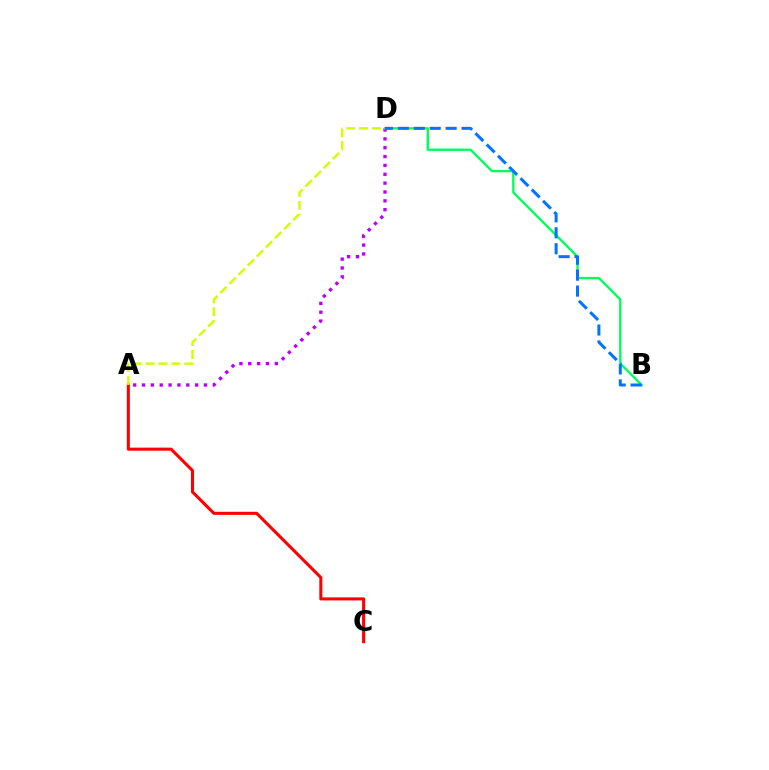{('A', 'D'): [{'color': '#b900ff', 'line_style': 'dotted', 'thickness': 2.41}, {'color': '#d1ff00', 'line_style': 'dashed', 'thickness': 1.75}], ('B', 'D'): [{'color': '#00ff5c', 'line_style': 'solid', 'thickness': 1.69}, {'color': '#0074ff', 'line_style': 'dashed', 'thickness': 2.16}], ('A', 'C'): [{'color': '#ff0000', 'line_style': 'solid', 'thickness': 2.2}]}